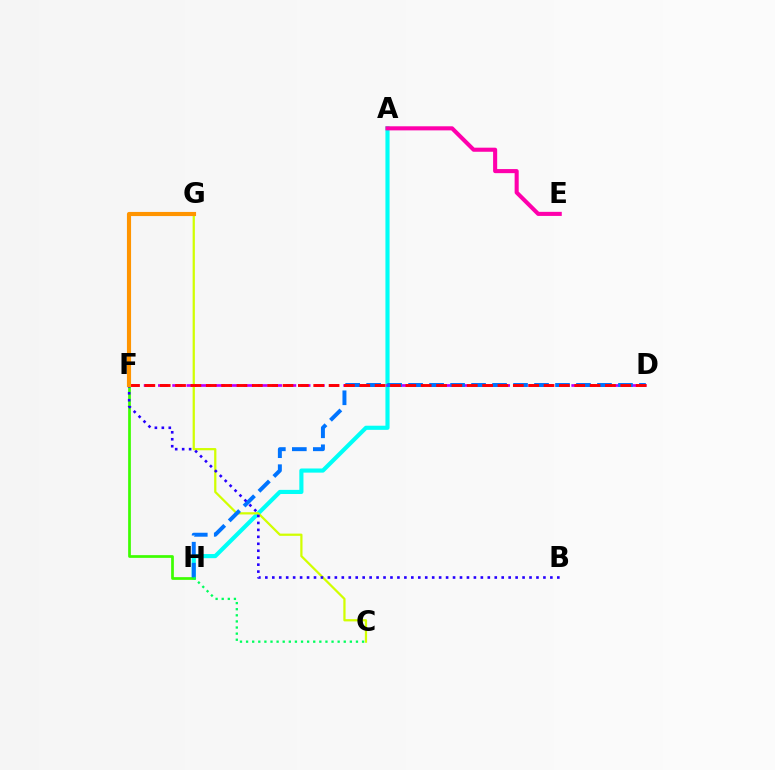{('A', 'H'): [{'color': '#00fff6', 'line_style': 'solid', 'thickness': 2.98}], ('F', 'H'): [{'color': '#3dff00', 'line_style': 'solid', 'thickness': 1.96}], ('D', 'F'): [{'color': '#b900ff', 'line_style': 'dashed', 'thickness': 1.94}, {'color': '#ff0000', 'line_style': 'dashed', 'thickness': 2.09}], ('C', 'G'): [{'color': '#d1ff00', 'line_style': 'solid', 'thickness': 1.61}], ('D', 'H'): [{'color': '#0074ff', 'line_style': 'dashed', 'thickness': 2.85}], ('B', 'F'): [{'color': '#2500ff', 'line_style': 'dotted', 'thickness': 1.89}], ('A', 'E'): [{'color': '#ff00ac', 'line_style': 'solid', 'thickness': 2.94}], ('C', 'H'): [{'color': '#00ff5c', 'line_style': 'dotted', 'thickness': 1.66}], ('F', 'G'): [{'color': '#ff9400', 'line_style': 'solid', 'thickness': 2.97}]}